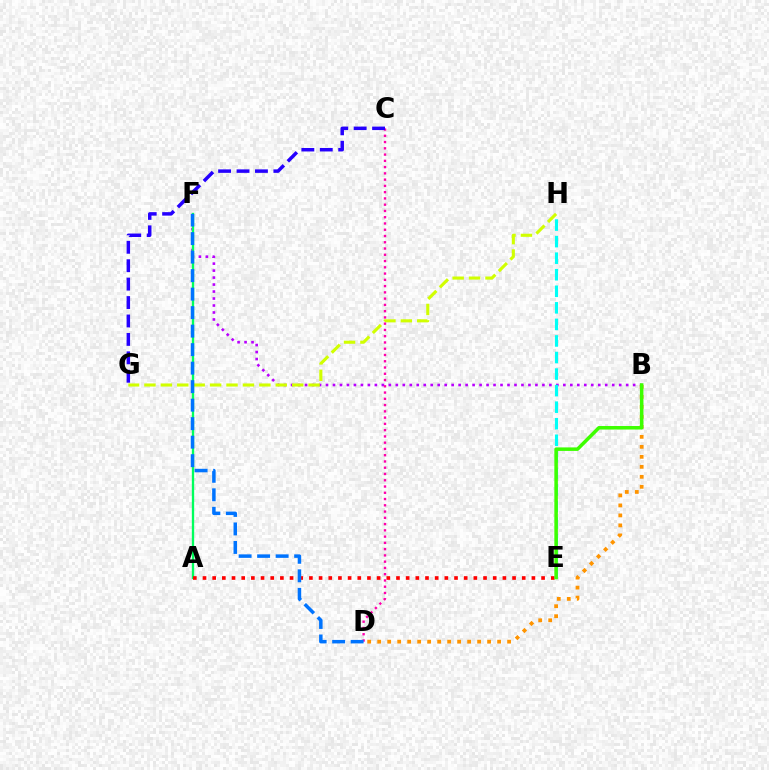{('B', 'F'): [{'color': '#b900ff', 'line_style': 'dotted', 'thickness': 1.9}], ('G', 'H'): [{'color': '#d1ff00', 'line_style': 'dashed', 'thickness': 2.23}], ('A', 'F'): [{'color': '#00ff5c', 'line_style': 'solid', 'thickness': 1.68}], ('A', 'E'): [{'color': '#ff0000', 'line_style': 'dotted', 'thickness': 2.63}], ('C', 'D'): [{'color': '#ff00ac', 'line_style': 'dotted', 'thickness': 1.7}], ('D', 'F'): [{'color': '#0074ff', 'line_style': 'dashed', 'thickness': 2.51}], ('C', 'G'): [{'color': '#2500ff', 'line_style': 'dashed', 'thickness': 2.5}], ('B', 'D'): [{'color': '#ff9400', 'line_style': 'dotted', 'thickness': 2.72}], ('E', 'H'): [{'color': '#00fff6', 'line_style': 'dashed', 'thickness': 2.25}], ('B', 'E'): [{'color': '#3dff00', 'line_style': 'solid', 'thickness': 2.54}]}